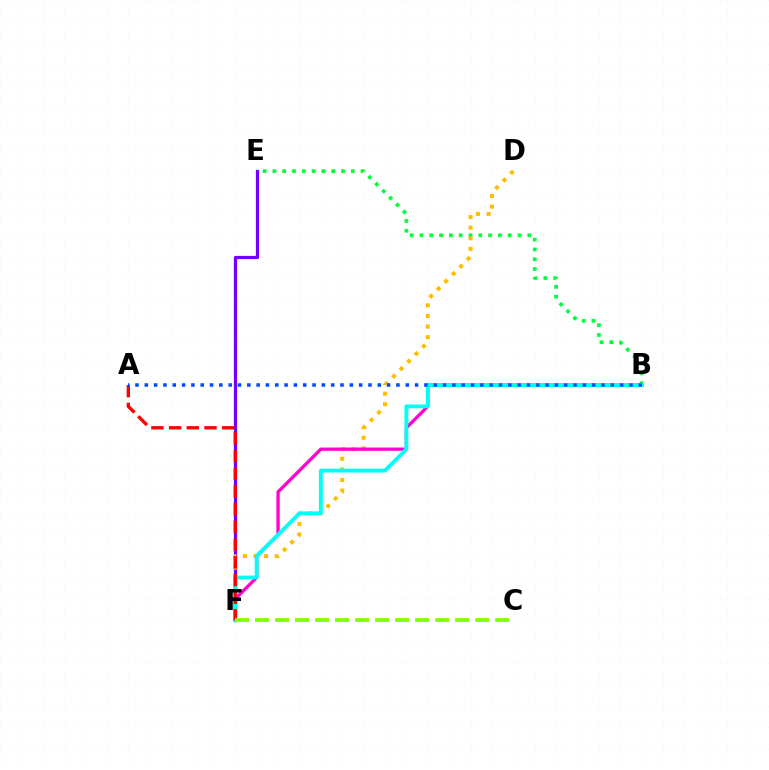{('E', 'F'): [{'color': '#7200ff', 'line_style': 'solid', 'thickness': 2.33}], ('B', 'E'): [{'color': '#00ff39', 'line_style': 'dotted', 'thickness': 2.66}], ('D', 'F'): [{'color': '#ffbd00', 'line_style': 'dotted', 'thickness': 2.88}], ('B', 'F'): [{'color': '#ff00cf', 'line_style': 'solid', 'thickness': 2.36}, {'color': '#00fff6', 'line_style': 'solid', 'thickness': 2.78}], ('A', 'F'): [{'color': '#ff0000', 'line_style': 'dashed', 'thickness': 2.41}], ('A', 'B'): [{'color': '#004bff', 'line_style': 'dotted', 'thickness': 2.53}], ('C', 'F'): [{'color': '#84ff00', 'line_style': 'dashed', 'thickness': 2.72}]}